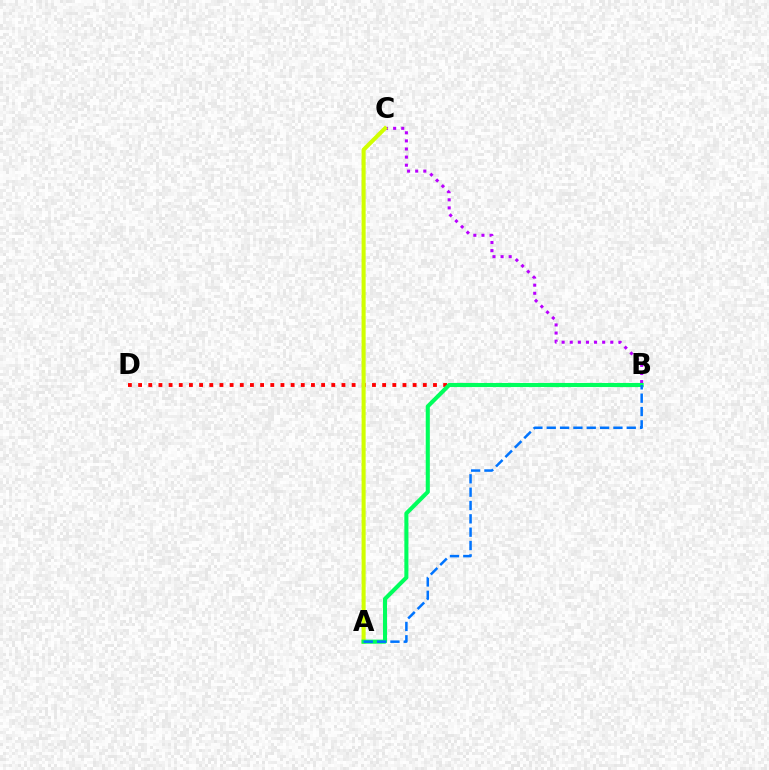{('B', 'D'): [{'color': '#ff0000', 'line_style': 'dotted', 'thickness': 2.76}], ('B', 'C'): [{'color': '#b900ff', 'line_style': 'dotted', 'thickness': 2.2}], ('A', 'C'): [{'color': '#d1ff00', 'line_style': 'solid', 'thickness': 2.92}], ('A', 'B'): [{'color': '#00ff5c', 'line_style': 'solid', 'thickness': 2.94}, {'color': '#0074ff', 'line_style': 'dashed', 'thickness': 1.81}]}